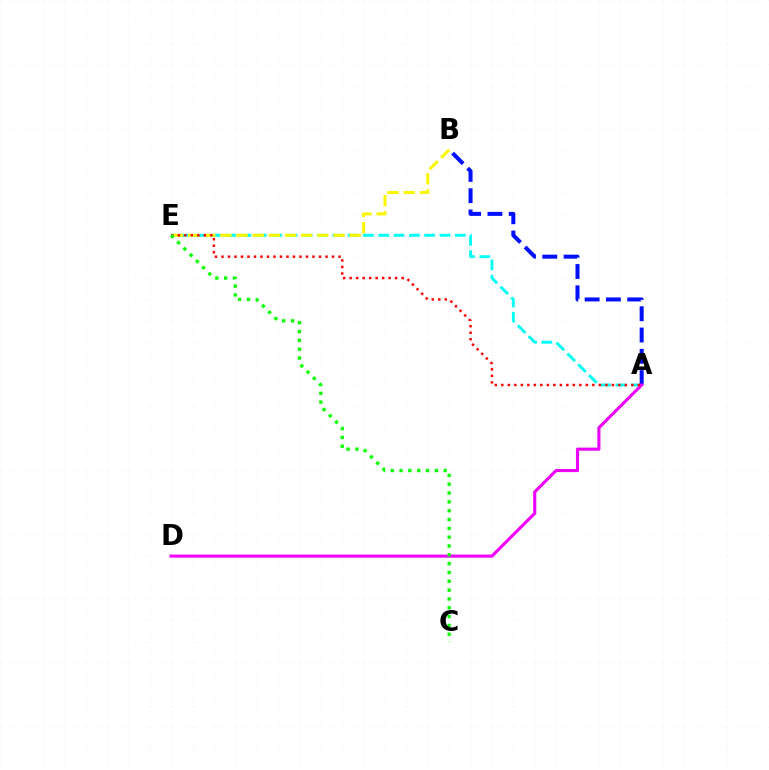{('A', 'E'): [{'color': '#00fff6', 'line_style': 'dashed', 'thickness': 2.08}, {'color': '#ff0000', 'line_style': 'dotted', 'thickness': 1.77}], ('B', 'E'): [{'color': '#fcf500', 'line_style': 'dashed', 'thickness': 2.19}], ('A', 'B'): [{'color': '#0010ff', 'line_style': 'dashed', 'thickness': 2.89}], ('A', 'D'): [{'color': '#ee00ff', 'line_style': 'solid', 'thickness': 2.24}], ('C', 'E'): [{'color': '#08ff00', 'line_style': 'dotted', 'thickness': 2.4}]}